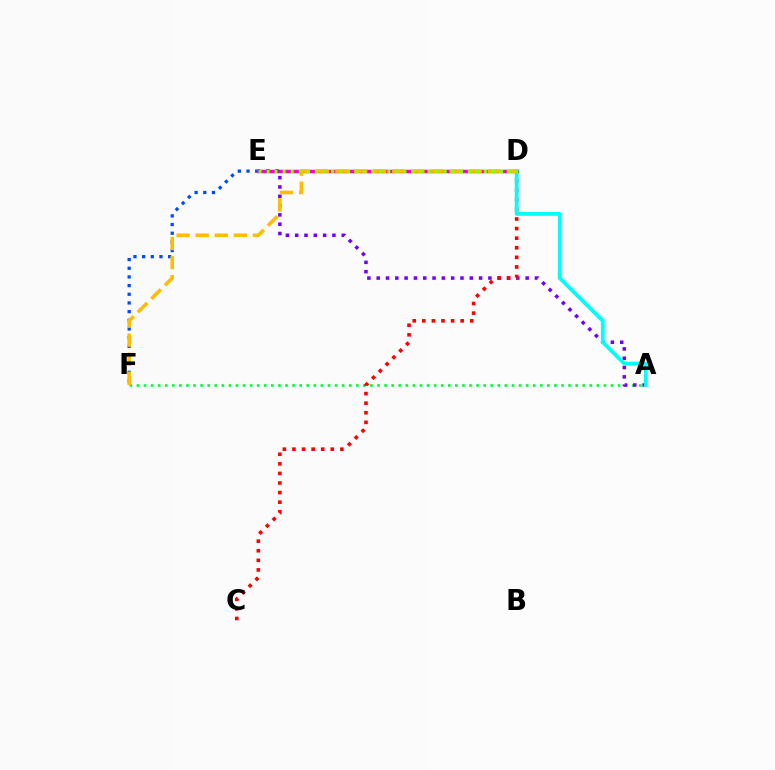{('E', 'F'): [{'color': '#004bff', 'line_style': 'dotted', 'thickness': 2.36}], ('A', 'F'): [{'color': '#00ff39', 'line_style': 'dotted', 'thickness': 1.92}], ('D', 'E'): [{'color': '#ff00cf', 'line_style': 'solid', 'thickness': 2.5}, {'color': '#84ff00', 'line_style': 'dotted', 'thickness': 2.19}], ('A', 'E'): [{'color': '#7200ff', 'line_style': 'dotted', 'thickness': 2.53}], ('C', 'D'): [{'color': '#ff0000', 'line_style': 'dotted', 'thickness': 2.6}], ('A', 'D'): [{'color': '#00fff6', 'line_style': 'solid', 'thickness': 2.74}], ('D', 'F'): [{'color': '#ffbd00', 'line_style': 'dashed', 'thickness': 2.59}]}